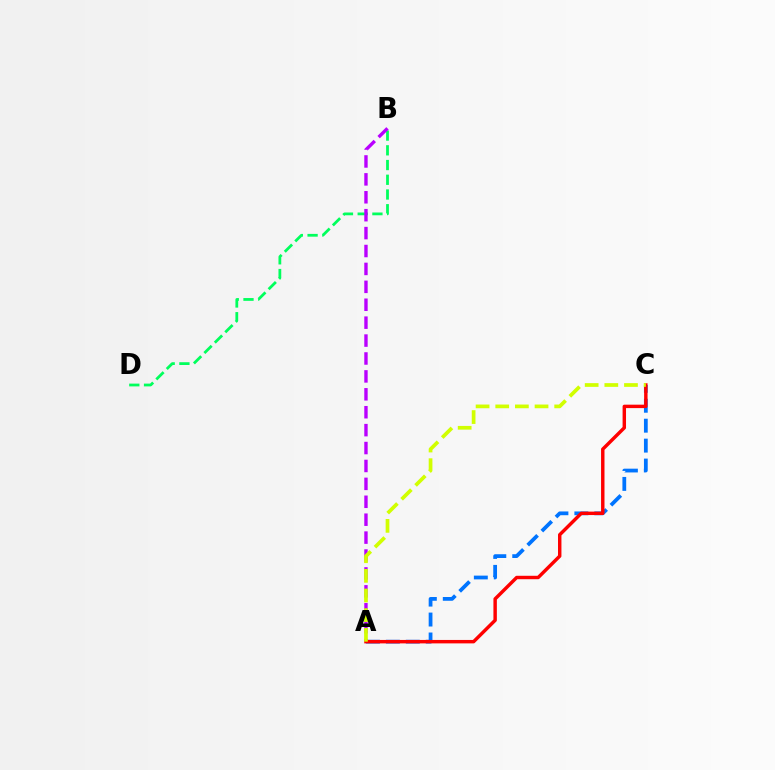{('A', 'C'): [{'color': '#0074ff', 'line_style': 'dashed', 'thickness': 2.71}, {'color': '#ff0000', 'line_style': 'solid', 'thickness': 2.47}, {'color': '#d1ff00', 'line_style': 'dashed', 'thickness': 2.67}], ('B', 'D'): [{'color': '#00ff5c', 'line_style': 'dashed', 'thickness': 2.0}], ('A', 'B'): [{'color': '#b900ff', 'line_style': 'dashed', 'thickness': 2.43}]}